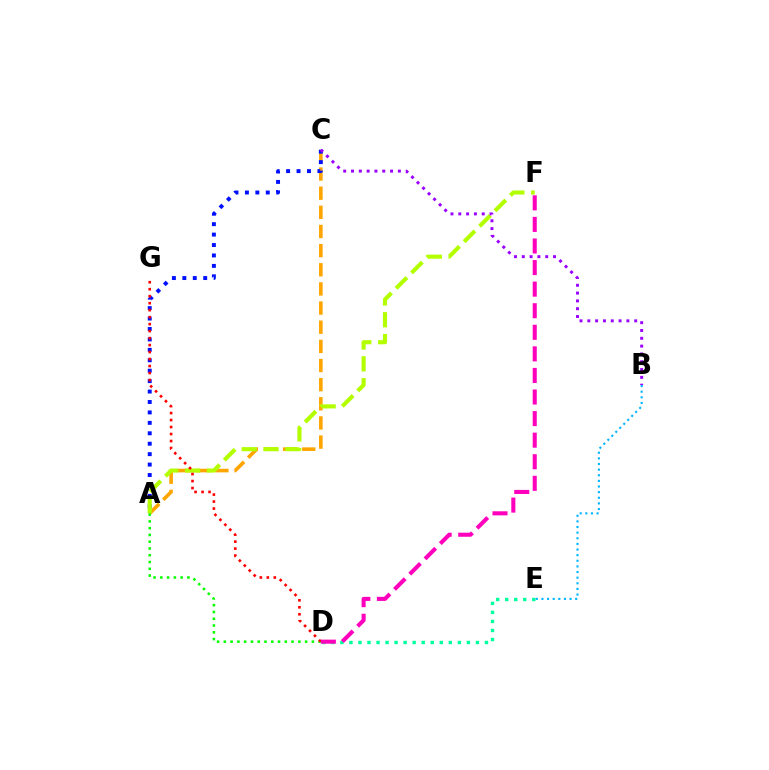{('D', 'E'): [{'color': '#00ff9d', 'line_style': 'dotted', 'thickness': 2.45}], ('A', 'C'): [{'color': '#ffa500', 'line_style': 'dashed', 'thickness': 2.6}, {'color': '#0010ff', 'line_style': 'dotted', 'thickness': 2.83}], ('A', 'F'): [{'color': '#b3ff00', 'line_style': 'dashed', 'thickness': 2.97}], ('A', 'D'): [{'color': '#08ff00', 'line_style': 'dotted', 'thickness': 1.84}], ('B', 'E'): [{'color': '#00b5ff', 'line_style': 'dotted', 'thickness': 1.53}], ('D', 'G'): [{'color': '#ff0000', 'line_style': 'dotted', 'thickness': 1.9}], ('B', 'C'): [{'color': '#9b00ff', 'line_style': 'dotted', 'thickness': 2.12}], ('D', 'F'): [{'color': '#ff00bd', 'line_style': 'dashed', 'thickness': 2.93}]}